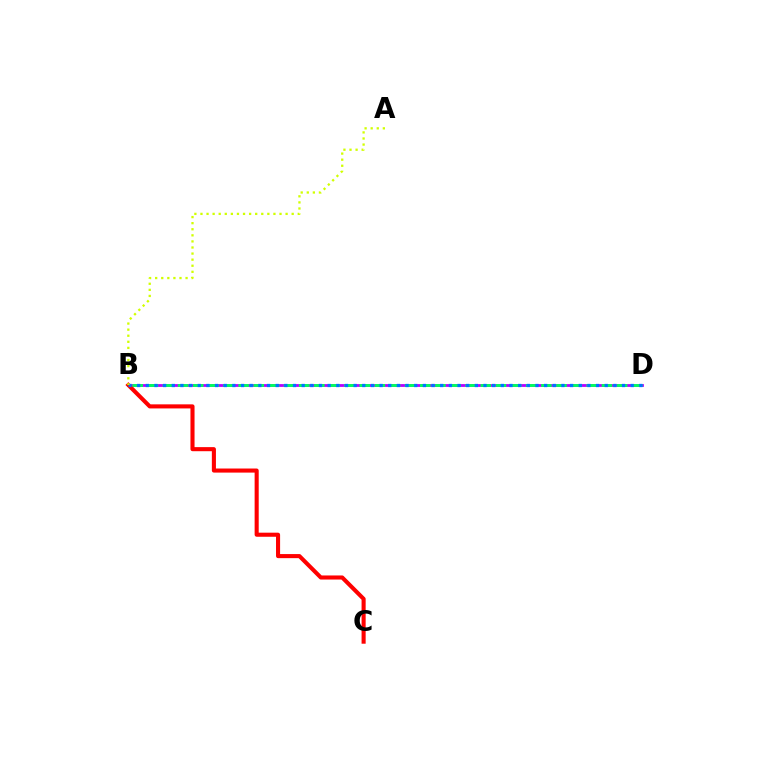{('B', 'D'): [{'color': '#b900ff', 'line_style': 'solid', 'thickness': 2.03}, {'color': '#00ff5c', 'line_style': 'dashed', 'thickness': 2.06}, {'color': '#0074ff', 'line_style': 'dotted', 'thickness': 2.35}], ('B', 'C'): [{'color': '#ff0000', 'line_style': 'solid', 'thickness': 2.94}], ('A', 'B'): [{'color': '#d1ff00', 'line_style': 'dotted', 'thickness': 1.65}]}